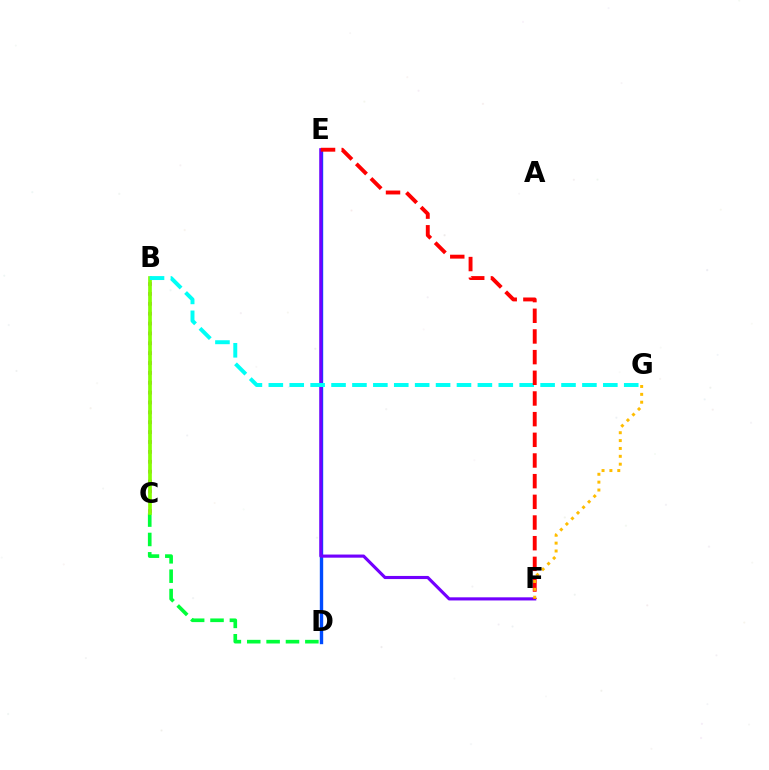{('B', 'C'): [{'color': '#ff00cf', 'line_style': 'dotted', 'thickness': 2.68}, {'color': '#84ff00', 'line_style': 'solid', 'thickness': 2.65}], ('C', 'D'): [{'color': '#00ff39', 'line_style': 'dashed', 'thickness': 2.63}], ('D', 'E'): [{'color': '#004bff', 'line_style': 'solid', 'thickness': 2.43}], ('E', 'F'): [{'color': '#7200ff', 'line_style': 'solid', 'thickness': 2.25}, {'color': '#ff0000', 'line_style': 'dashed', 'thickness': 2.81}], ('B', 'G'): [{'color': '#00fff6', 'line_style': 'dashed', 'thickness': 2.84}], ('F', 'G'): [{'color': '#ffbd00', 'line_style': 'dotted', 'thickness': 2.14}]}